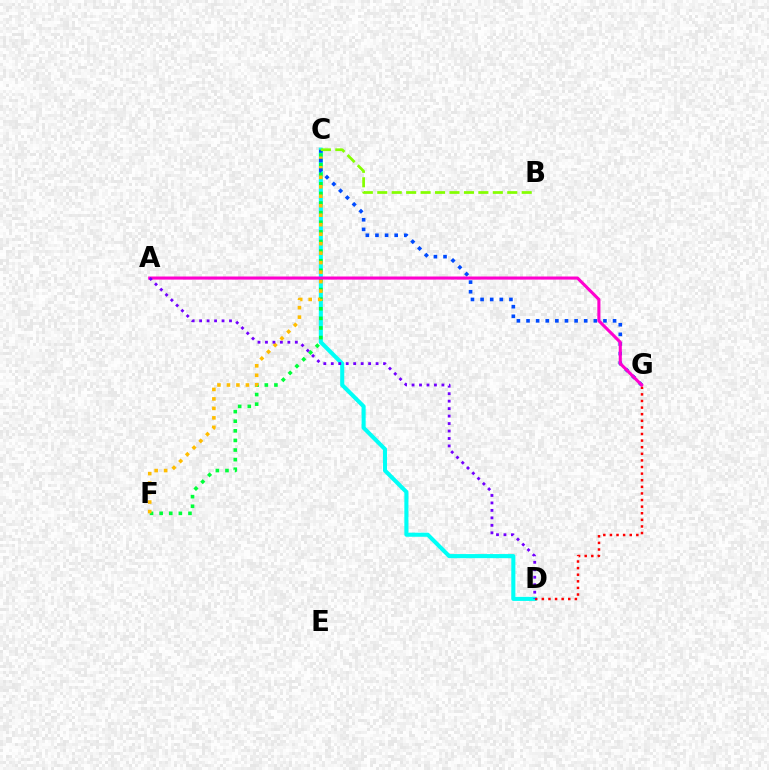{('C', 'D'): [{'color': '#00fff6', 'line_style': 'solid', 'thickness': 2.93}], ('D', 'G'): [{'color': '#ff0000', 'line_style': 'dotted', 'thickness': 1.79}], ('C', 'F'): [{'color': '#00ff39', 'line_style': 'dotted', 'thickness': 2.61}, {'color': '#ffbd00', 'line_style': 'dotted', 'thickness': 2.58}], ('C', 'G'): [{'color': '#004bff', 'line_style': 'dotted', 'thickness': 2.61}], ('B', 'C'): [{'color': '#84ff00', 'line_style': 'dashed', 'thickness': 1.96}], ('A', 'G'): [{'color': '#ff00cf', 'line_style': 'solid', 'thickness': 2.22}], ('A', 'D'): [{'color': '#7200ff', 'line_style': 'dotted', 'thickness': 2.03}]}